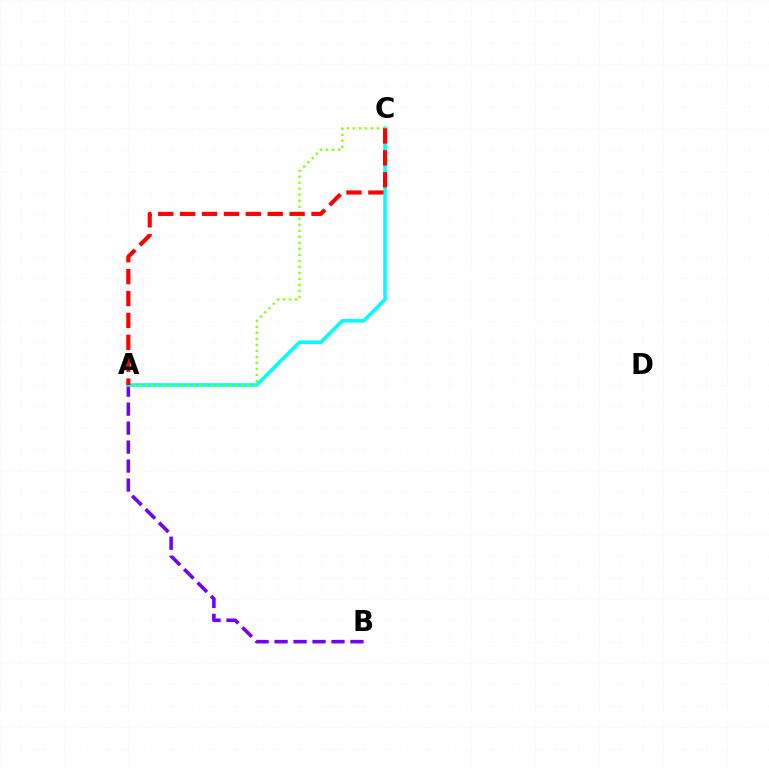{('A', 'B'): [{'color': '#7200ff', 'line_style': 'dashed', 'thickness': 2.58}], ('A', 'C'): [{'color': '#00fff6', 'line_style': 'solid', 'thickness': 2.59}, {'color': '#84ff00', 'line_style': 'dotted', 'thickness': 1.63}, {'color': '#ff0000', 'line_style': 'dashed', 'thickness': 2.97}]}